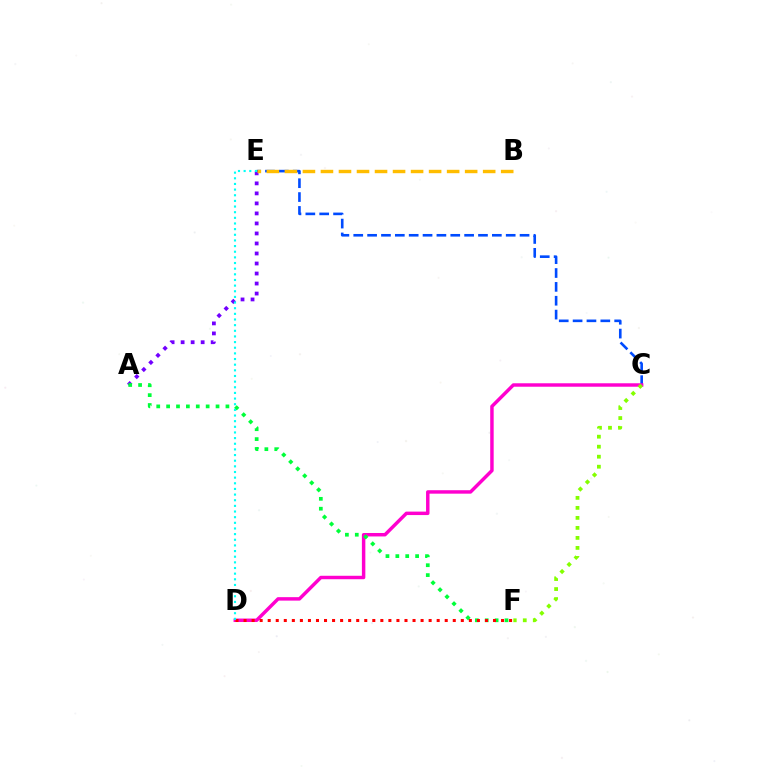{('C', 'E'): [{'color': '#004bff', 'line_style': 'dashed', 'thickness': 1.88}], ('C', 'D'): [{'color': '#ff00cf', 'line_style': 'solid', 'thickness': 2.49}], ('A', 'E'): [{'color': '#7200ff', 'line_style': 'dotted', 'thickness': 2.72}], ('B', 'E'): [{'color': '#ffbd00', 'line_style': 'dashed', 'thickness': 2.45}], ('C', 'F'): [{'color': '#84ff00', 'line_style': 'dotted', 'thickness': 2.72}], ('A', 'F'): [{'color': '#00ff39', 'line_style': 'dotted', 'thickness': 2.69}], ('D', 'F'): [{'color': '#ff0000', 'line_style': 'dotted', 'thickness': 2.19}], ('D', 'E'): [{'color': '#00fff6', 'line_style': 'dotted', 'thickness': 1.53}]}